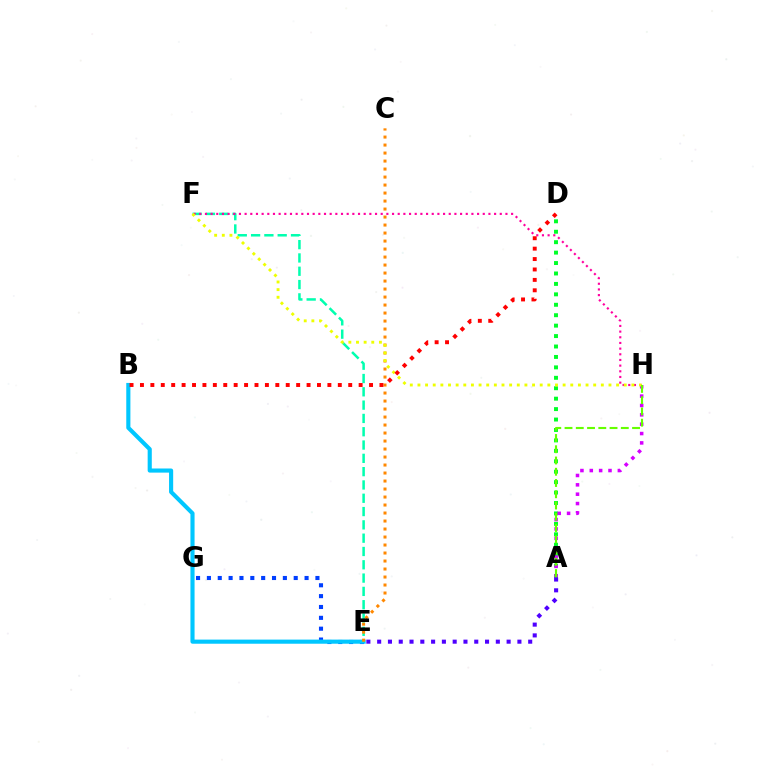{('E', 'G'): [{'color': '#003fff', 'line_style': 'dotted', 'thickness': 2.95}], ('B', 'E'): [{'color': '#00c7ff', 'line_style': 'solid', 'thickness': 2.97}], ('A', 'D'): [{'color': '#00ff27', 'line_style': 'dotted', 'thickness': 2.83}], ('E', 'F'): [{'color': '#00ffaf', 'line_style': 'dashed', 'thickness': 1.81}], ('A', 'H'): [{'color': '#d600ff', 'line_style': 'dotted', 'thickness': 2.54}, {'color': '#66ff00', 'line_style': 'dashed', 'thickness': 1.53}], ('C', 'E'): [{'color': '#ff8800', 'line_style': 'dotted', 'thickness': 2.17}], ('F', 'H'): [{'color': '#ff00a0', 'line_style': 'dotted', 'thickness': 1.54}, {'color': '#eeff00', 'line_style': 'dotted', 'thickness': 2.08}], ('B', 'D'): [{'color': '#ff0000', 'line_style': 'dotted', 'thickness': 2.83}], ('A', 'E'): [{'color': '#4f00ff', 'line_style': 'dotted', 'thickness': 2.93}]}